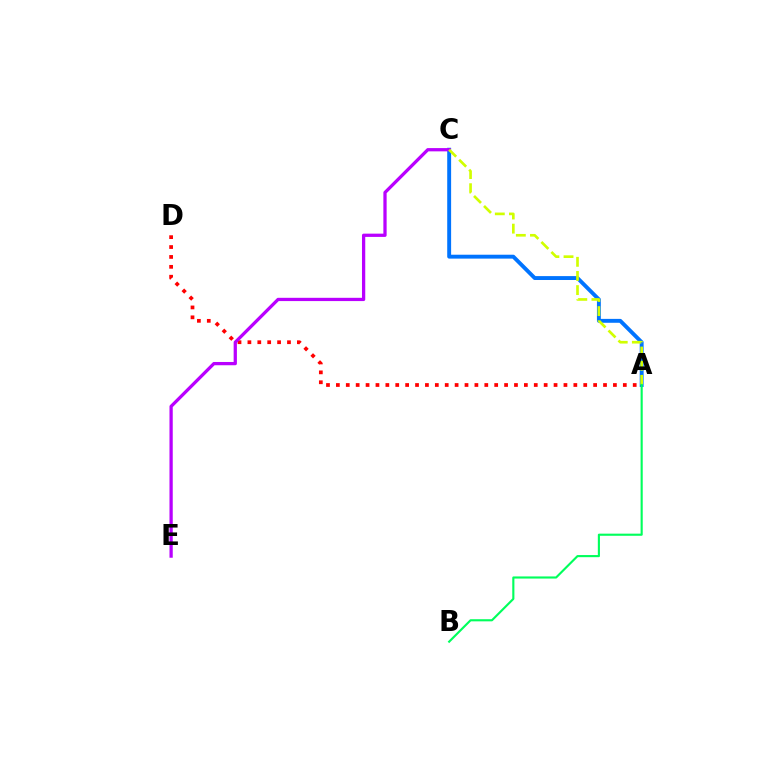{('A', 'D'): [{'color': '#ff0000', 'line_style': 'dotted', 'thickness': 2.69}], ('A', 'C'): [{'color': '#0074ff', 'line_style': 'solid', 'thickness': 2.81}, {'color': '#d1ff00', 'line_style': 'dashed', 'thickness': 1.92}], ('C', 'E'): [{'color': '#b900ff', 'line_style': 'solid', 'thickness': 2.35}], ('A', 'B'): [{'color': '#00ff5c', 'line_style': 'solid', 'thickness': 1.53}]}